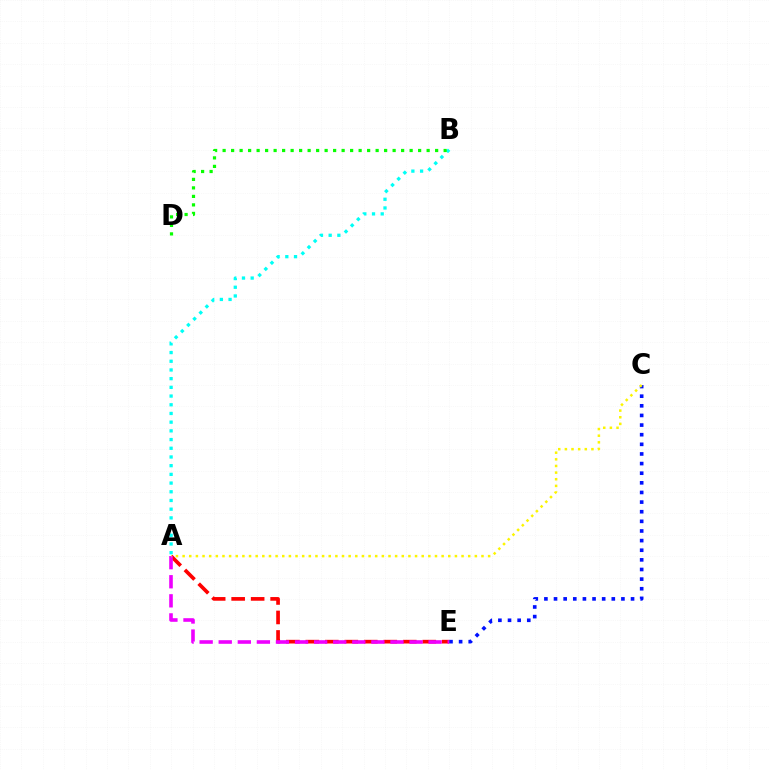{('C', 'E'): [{'color': '#0010ff', 'line_style': 'dotted', 'thickness': 2.62}], ('A', 'E'): [{'color': '#ff0000', 'line_style': 'dashed', 'thickness': 2.65}, {'color': '#ee00ff', 'line_style': 'dashed', 'thickness': 2.59}], ('A', 'C'): [{'color': '#fcf500', 'line_style': 'dotted', 'thickness': 1.8}], ('A', 'B'): [{'color': '#00fff6', 'line_style': 'dotted', 'thickness': 2.36}], ('B', 'D'): [{'color': '#08ff00', 'line_style': 'dotted', 'thickness': 2.31}]}